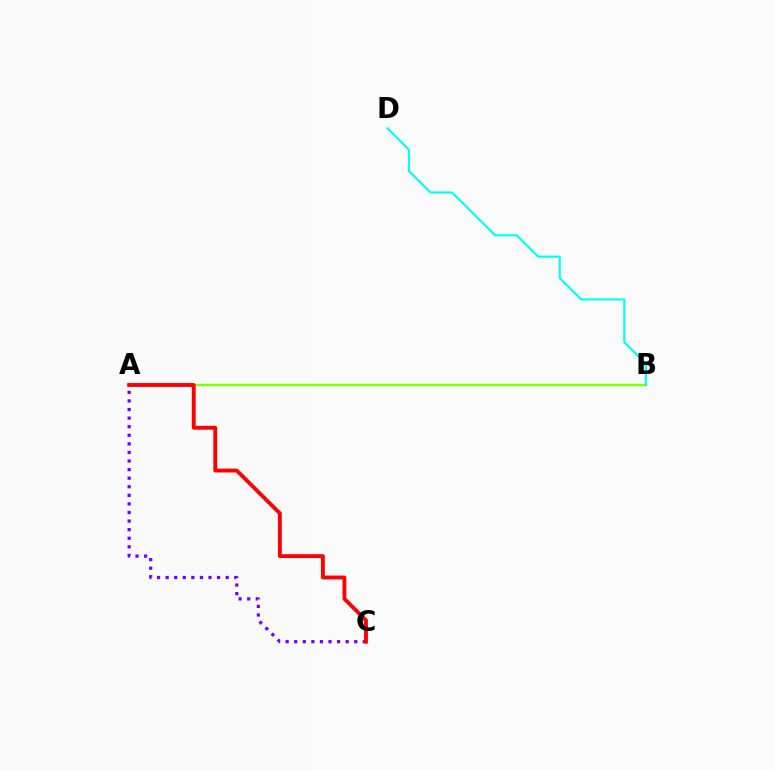{('A', 'B'): [{'color': '#84ff00', 'line_style': 'solid', 'thickness': 1.76}], ('A', 'C'): [{'color': '#7200ff', 'line_style': 'dotted', 'thickness': 2.33}, {'color': '#ff0000', 'line_style': 'solid', 'thickness': 2.79}], ('B', 'D'): [{'color': '#00fff6', 'line_style': 'solid', 'thickness': 1.54}]}